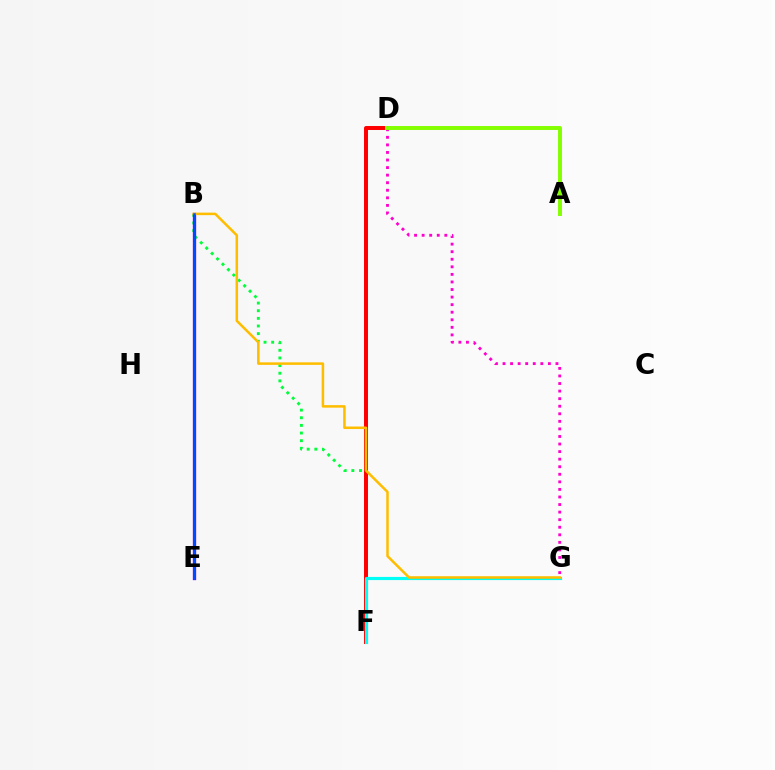{('B', 'F'): [{'color': '#00ff39', 'line_style': 'dotted', 'thickness': 2.08}], ('D', 'F'): [{'color': '#ff0000', 'line_style': 'solid', 'thickness': 2.86}], ('F', 'G'): [{'color': '#00fff6', 'line_style': 'solid', 'thickness': 2.27}], ('B', 'E'): [{'color': '#7200ff', 'line_style': 'solid', 'thickness': 2.39}, {'color': '#004bff', 'line_style': 'solid', 'thickness': 1.82}], ('D', 'G'): [{'color': '#ff00cf', 'line_style': 'dotted', 'thickness': 2.05}], ('B', 'G'): [{'color': '#ffbd00', 'line_style': 'solid', 'thickness': 1.82}], ('A', 'D'): [{'color': '#84ff00', 'line_style': 'solid', 'thickness': 2.84}]}